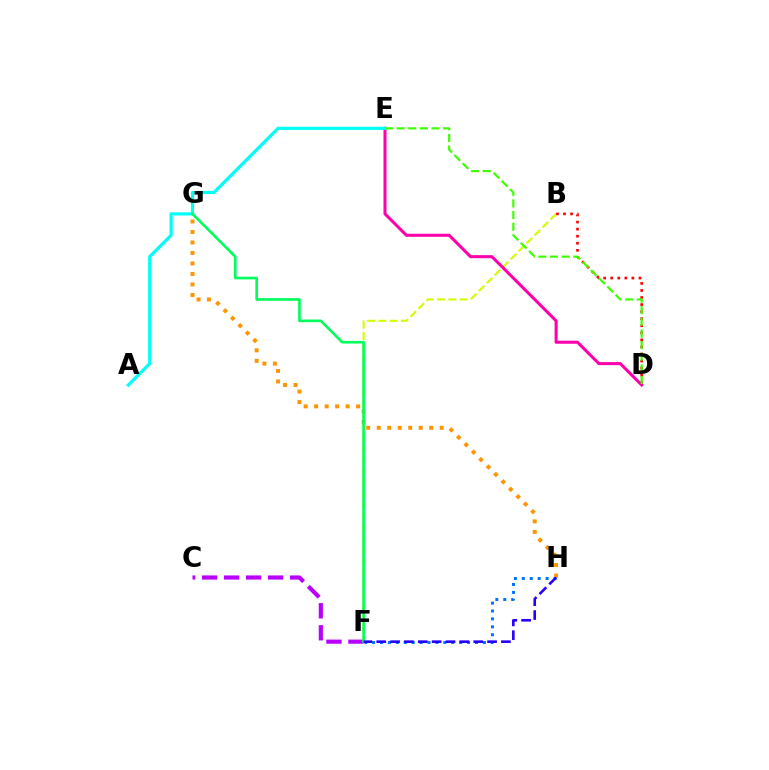{('C', 'F'): [{'color': '#b900ff', 'line_style': 'dashed', 'thickness': 2.99}], ('B', 'F'): [{'color': '#d1ff00', 'line_style': 'dashed', 'thickness': 1.53}], ('B', 'D'): [{'color': '#ff0000', 'line_style': 'dotted', 'thickness': 1.92}], ('D', 'E'): [{'color': '#ff00ac', 'line_style': 'solid', 'thickness': 2.19}, {'color': '#3dff00', 'line_style': 'dashed', 'thickness': 1.58}], ('G', 'H'): [{'color': '#ff9400', 'line_style': 'dotted', 'thickness': 2.85}], ('A', 'E'): [{'color': '#00fff6', 'line_style': 'solid', 'thickness': 2.31}], ('F', 'G'): [{'color': '#00ff5c', 'line_style': 'solid', 'thickness': 1.9}], ('F', 'H'): [{'color': '#0074ff', 'line_style': 'dotted', 'thickness': 2.15}, {'color': '#2500ff', 'line_style': 'dashed', 'thickness': 1.88}]}